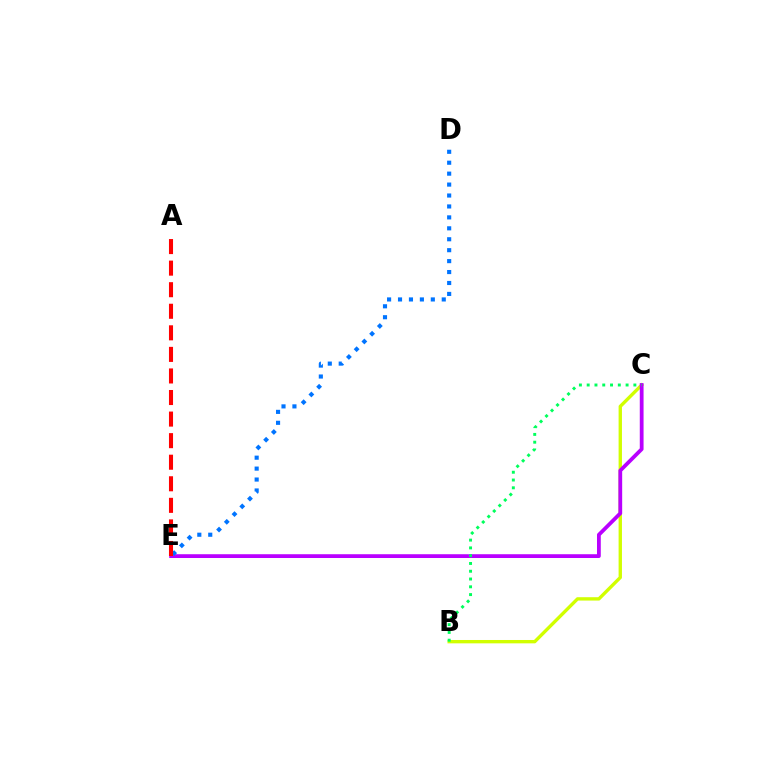{('B', 'C'): [{'color': '#d1ff00', 'line_style': 'solid', 'thickness': 2.42}, {'color': '#00ff5c', 'line_style': 'dotted', 'thickness': 2.11}], ('C', 'E'): [{'color': '#b900ff', 'line_style': 'solid', 'thickness': 2.73}], ('D', 'E'): [{'color': '#0074ff', 'line_style': 'dotted', 'thickness': 2.97}], ('A', 'E'): [{'color': '#ff0000', 'line_style': 'dashed', 'thickness': 2.93}]}